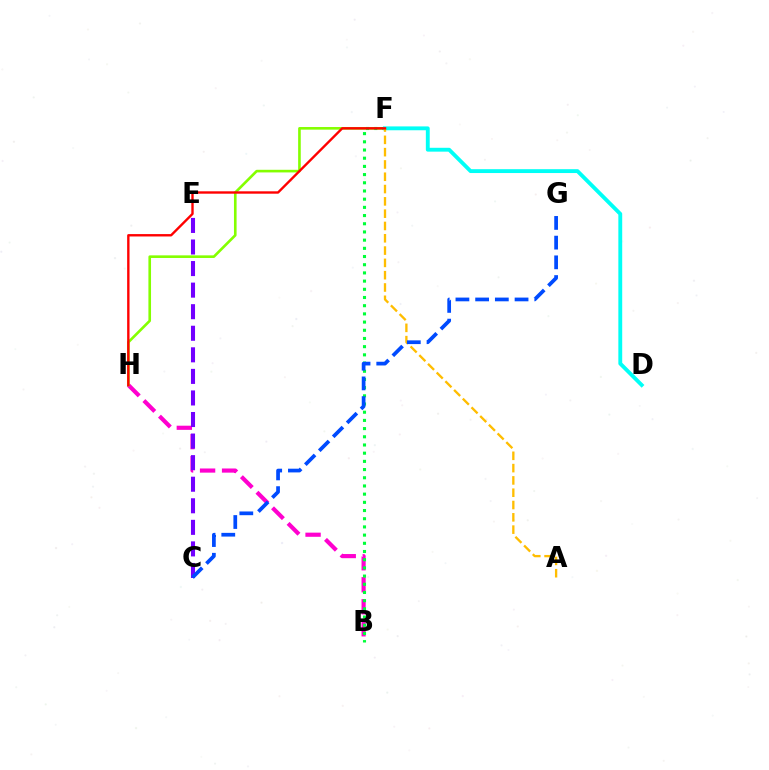{('B', 'H'): [{'color': '#ff00cf', 'line_style': 'dashed', 'thickness': 2.99}], ('C', 'E'): [{'color': '#7200ff', 'line_style': 'dashed', 'thickness': 2.93}], ('F', 'H'): [{'color': '#84ff00', 'line_style': 'solid', 'thickness': 1.89}, {'color': '#ff0000', 'line_style': 'solid', 'thickness': 1.72}], ('B', 'F'): [{'color': '#00ff39', 'line_style': 'dotted', 'thickness': 2.23}], ('D', 'F'): [{'color': '#00fff6', 'line_style': 'solid', 'thickness': 2.78}], ('A', 'F'): [{'color': '#ffbd00', 'line_style': 'dashed', 'thickness': 1.67}], ('C', 'G'): [{'color': '#004bff', 'line_style': 'dashed', 'thickness': 2.68}]}